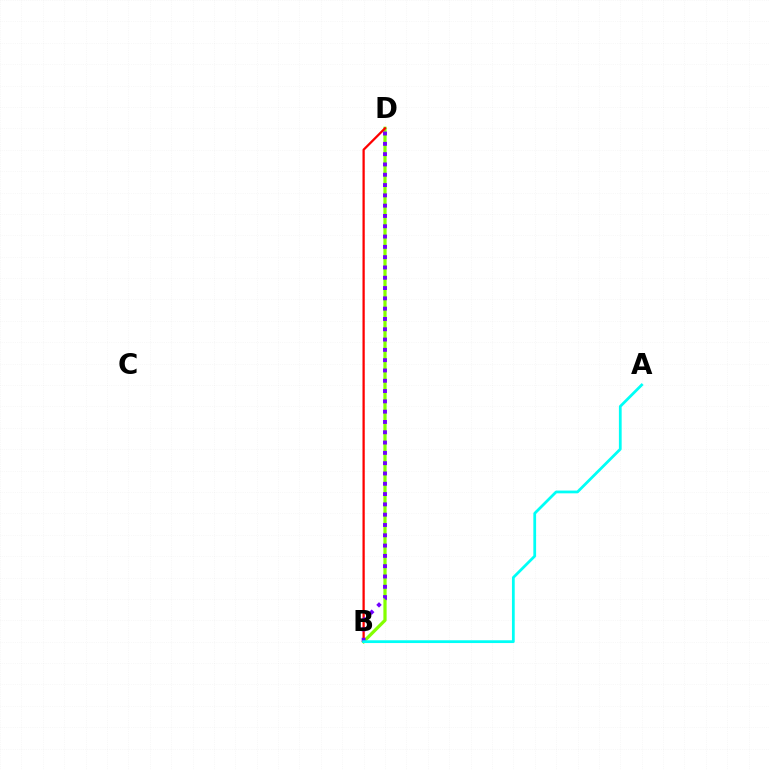{('B', 'D'): [{'color': '#84ff00', 'line_style': 'solid', 'thickness': 2.33}, {'color': '#ff0000', 'line_style': 'solid', 'thickness': 1.64}, {'color': '#7200ff', 'line_style': 'dotted', 'thickness': 2.8}], ('A', 'B'): [{'color': '#00fff6', 'line_style': 'solid', 'thickness': 1.99}]}